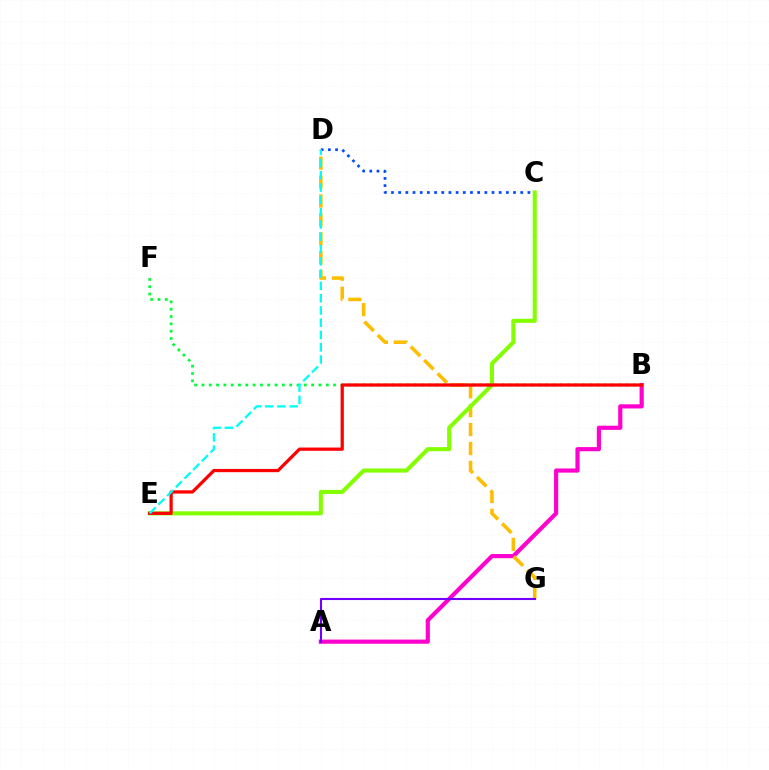{('A', 'B'): [{'color': '#ff00cf', 'line_style': 'solid', 'thickness': 3.0}], ('B', 'F'): [{'color': '#00ff39', 'line_style': 'dotted', 'thickness': 1.99}], ('D', 'G'): [{'color': '#ffbd00', 'line_style': 'dashed', 'thickness': 2.57}], ('A', 'G'): [{'color': '#7200ff', 'line_style': 'solid', 'thickness': 1.53}], ('C', 'E'): [{'color': '#84ff00', 'line_style': 'solid', 'thickness': 2.95}], ('C', 'D'): [{'color': '#004bff', 'line_style': 'dotted', 'thickness': 1.95}], ('B', 'E'): [{'color': '#ff0000', 'line_style': 'solid', 'thickness': 2.34}], ('D', 'E'): [{'color': '#00fff6', 'line_style': 'dashed', 'thickness': 1.67}]}